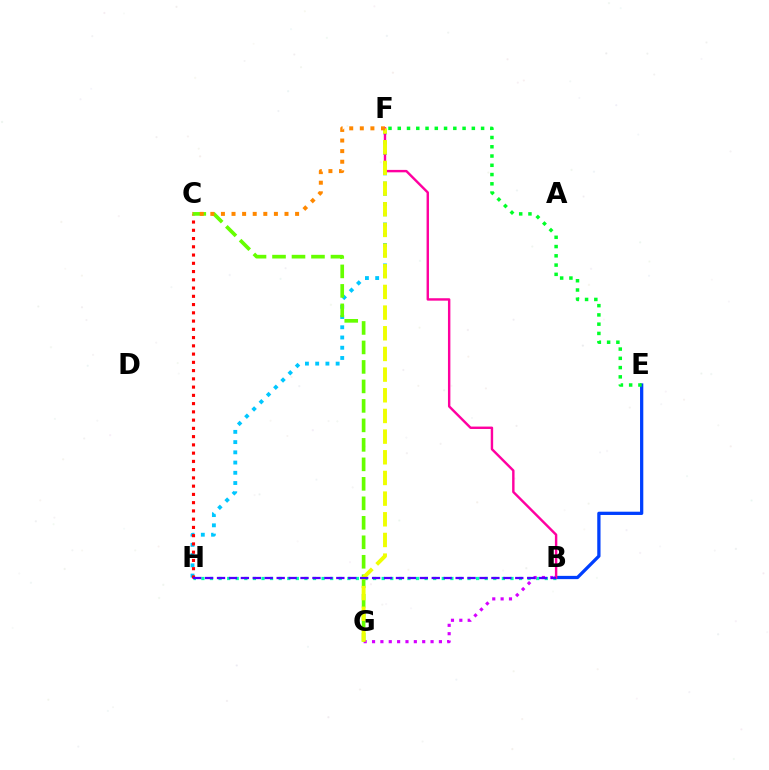{('B', 'H'): [{'color': '#00ffaf', 'line_style': 'dotted', 'thickness': 2.33}, {'color': '#4f00ff', 'line_style': 'dashed', 'thickness': 1.62}], ('F', 'H'): [{'color': '#00c7ff', 'line_style': 'dotted', 'thickness': 2.78}], ('B', 'E'): [{'color': '#003fff', 'line_style': 'solid', 'thickness': 2.35}], ('B', 'G'): [{'color': '#d600ff', 'line_style': 'dotted', 'thickness': 2.27}], ('B', 'F'): [{'color': '#ff00a0', 'line_style': 'solid', 'thickness': 1.74}], ('C', 'H'): [{'color': '#ff0000', 'line_style': 'dotted', 'thickness': 2.24}], ('C', 'G'): [{'color': '#66ff00', 'line_style': 'dashed', 'thickness': 2.65}], ('F', 'G'): [{'color': '#eeff00', 'line_style': 'dashed', 'thickness': 2.81}], ('E', 'F'): [{'color': '#00ff27', 'line_style': 'dotted', 'thickness': 2.52}], ('C', 'F'): [{'color': '#ff8800', 'line_style': 'dotted', 'thickness': 2.88}]}